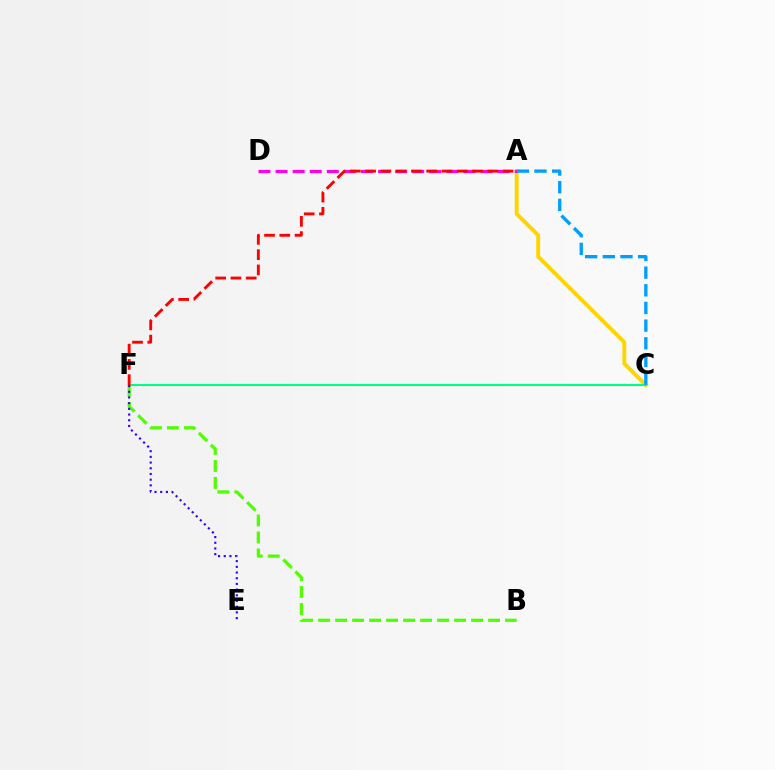{('A', 'C'): [{'color': '#ffd500', 'line_style': 'solid', 'thickness': 2.82}, {'color': '#009eff', 'line_style': 'dashed', 'thickness': 2.4}], ('A', 'D'): [{'color': '#ff00ed', 'line_style': 'dashed', 'thickness': 2.32}], ('B', 'F'): [{'color': '#4fff00', 'line_style': 'dashed', 'thickness': 2.31}], ('C', 'F'): [{'color': '#00ff86', 'line_style': 'solid', 'thickness': 1.5}], ('A', 'F'): [{'color': '#ff0000', 'line_style': 'dashed', 'thickness': 2.07}], ('E', 'F'): [{'color': '#3700ff', 'line_style': 'dotted', 'thickness': 1.55}]}